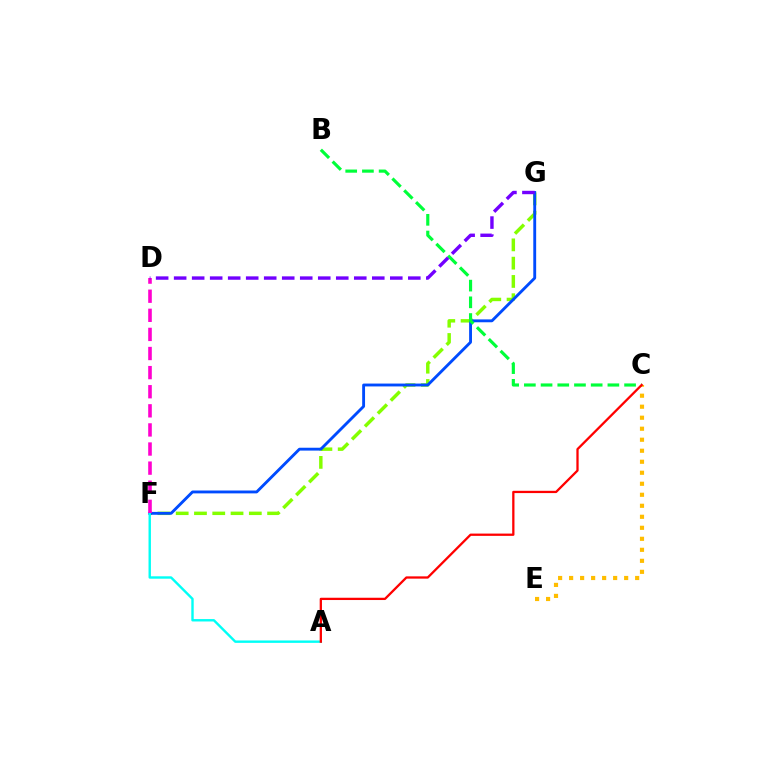{('F', 'G'): [{'color': '#84ff00', 'line_style': 'dashed', 'thickness': 2.48}, {'color': '#004bff', 'line_style': 'solid', 'thickness': 2.06}], ('C', 'E'): [{'color': '#ffbd00', 'line_style': 'dotted', 'thickness': 2.99}], ('A', 'F'): [{'color': '#00fff6', 'line_style': 'solid', 'thickness': 1.73}], ('B', 'C'): [{'color': '#00ff39', 'line_style': 'dashed', 'thickness': 2.27}], ('D', 'F'): [{'color': '#ff00cf', 'line_style': 'dashed', 'thickness': 2.59}], ('D', 'G'): [{'color': '#7200ff', 'line_style': 'dashed', 'thickness': 2.45}], ('A', 'C'): [{'color': '#ff0000', 'line_style': 'solid', 'thickness': 1.64}]}